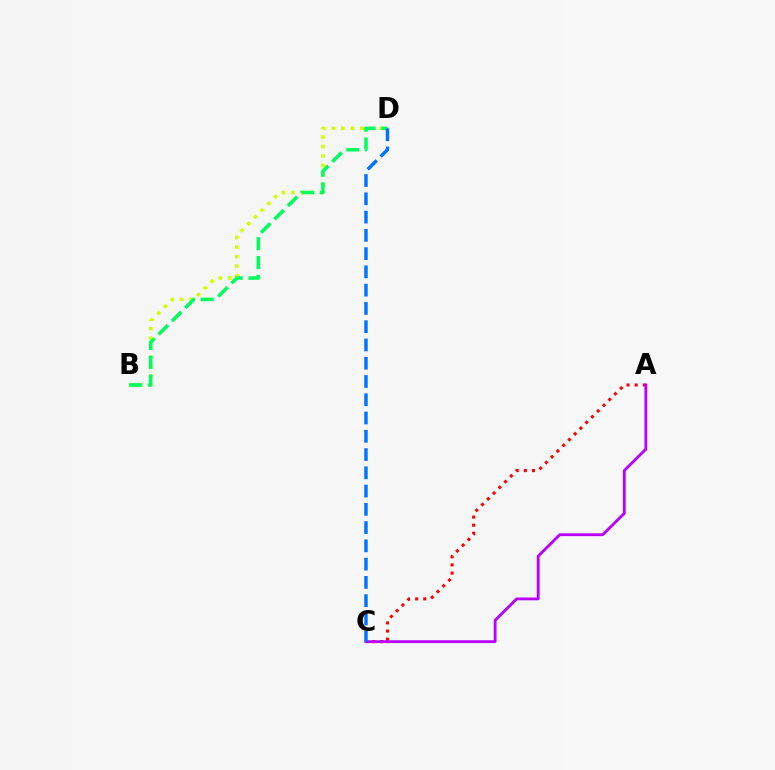{('A', 'C'): [{'color': '#ff0000', 'line_style': 'dotted', 'thickness': 2.21}, {'color': '#b900ff', 'line_style': 'solid', 'thickness': 2.04}], ('B', 'D'): [{'color': '#d1ff00', 'line_style': 'dotted', 'thickness': 2.58}, {'color': '#00ff5c', 'line_style': 'dashed', 'thickness': 2.56}], ('C', 'D'): [{'color': '#0074ff', 'line_style': 'dashed', 'thickness': 2.48}]}